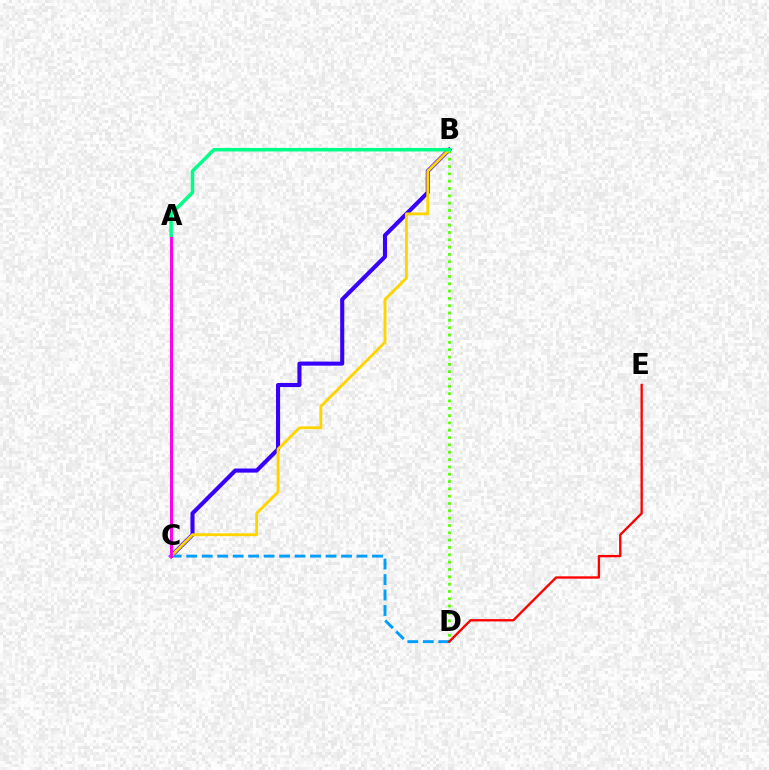{('B', 'C'): [{'color': '#3700ff', 'line_style': 'solid', 'thickness': 2.94}, {'color': '#ffd500', 'line_style': 'solid', 'thickness': 2.08}], ('C', 'D'): [{'color': '#009eff', 'line_style': 'dashed', 'thickness': 2.1}], ('B', 'D'): [{'color': '#4fff00', 'line_style': 'dotted', 'thickness': 1.99}], ('A', 'C'): [{'color': '#ff00ed', 'line_style': 'solid', 'thickness': 2.15}], ('D', 'E'): [{'color': '#ff0000', 'line_style': 'solid', 'thickness': 1.69}], ('A', 'B'): [{'color': '#00ff86', 'line_style': 'solid', 'thickness': 2.51}]}